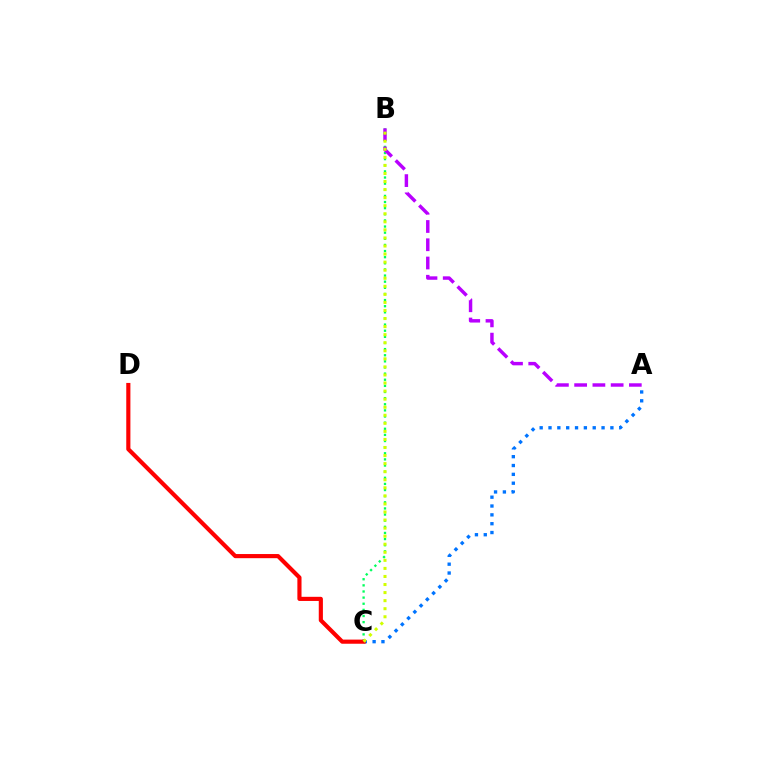{('B', 'C'): [{'color': '#00ff5c', 'line_style': 'dotted', 'thickness': 1.66}, {'color': '#d1ff00', 'line_style': 'dotted', 'thickness': 2.19}], ('A', 'C'): [{'color': '#0074ff', 'line_style': 'dotted', 'thickness': 2.4}], ('C', 'D'): [{'color': '#ff0000', 'line_style': 'solid', 'thickness': 2.98}], ('A', 'B'): [{'color': '#b900ff', 'line_style': 'dashed', 'thickness': 2.48}]}